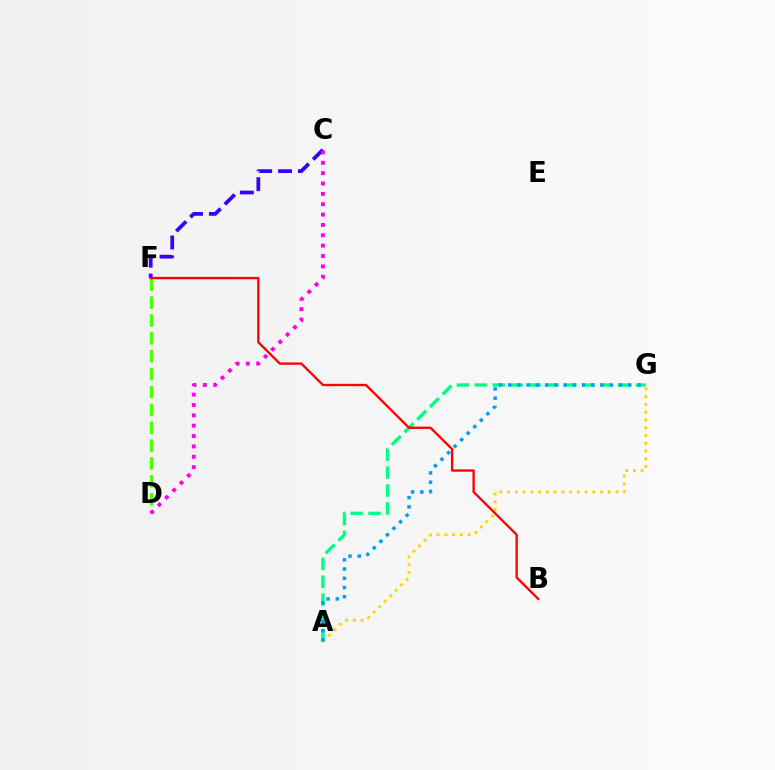{('D', 'F'): [{'color': '#4fff00', 'line_style': 'dashed', 'thickness': 2.43}], ('C', 'F'): [{'color': '#3700ff', 'line_style': 'dashed', 'thickness': 2.7}], ('A', 'G'): [{'color': '#00ff86', 'line_style': 'dashed', 'thickness': 2.43}, {'color': '#ffd500', 'line_style': 'dotted', 'thickness': 2.1}, {'color': '#009eff', 'line_style': 'dotted', 'thickness': 2.51}], ('C', 'D'): [{'color': '#ff00ed', 'line_style': 'dotted', 'thickness': 2.81}], ('B', 'F'): [{'color': '#ff0000', 'line_style': 'solid', 'thickness': 1.68}]}